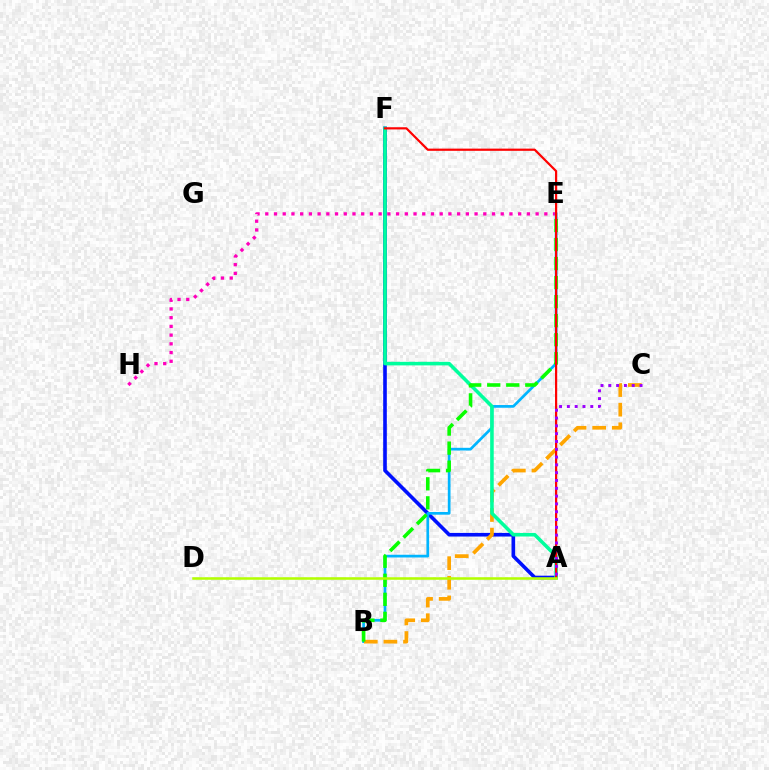{('A', 'F'): [{'color': '#0010ff', 'line_style': 'solid', 'thickness': 2.61}, {'color': '#00ff9d', 'line_style': 'solid', 'thickness': 2.56}, {'color': '#ff0000', 'line_style': 'solid', 'thickness': 1.59}], ('E', 'H'): [{'color': '#ff00bd', 'line_style': 'dotted', 'thickness': 2.37}], ('B', 'E'): [{'color': '#00b5ff', 'line_style': 'solid', 'thickness': 1.95}, {'color': '#08ff00', 'line_style': 'dashed', 'thickness': 2.59}], ('B', 'C'): [{'color': '#ffa500', 'line_style': 'dashed', 'thickness': 2.66}], ('A', 'C'): [{'color': '#9b00ff', 'line_style': 'dotted', 'thickness': 2.12}], ('A', 'D'): [{'color': '#b3ff00', 'line_style': 'solid', 'thickness': 1.82}]}